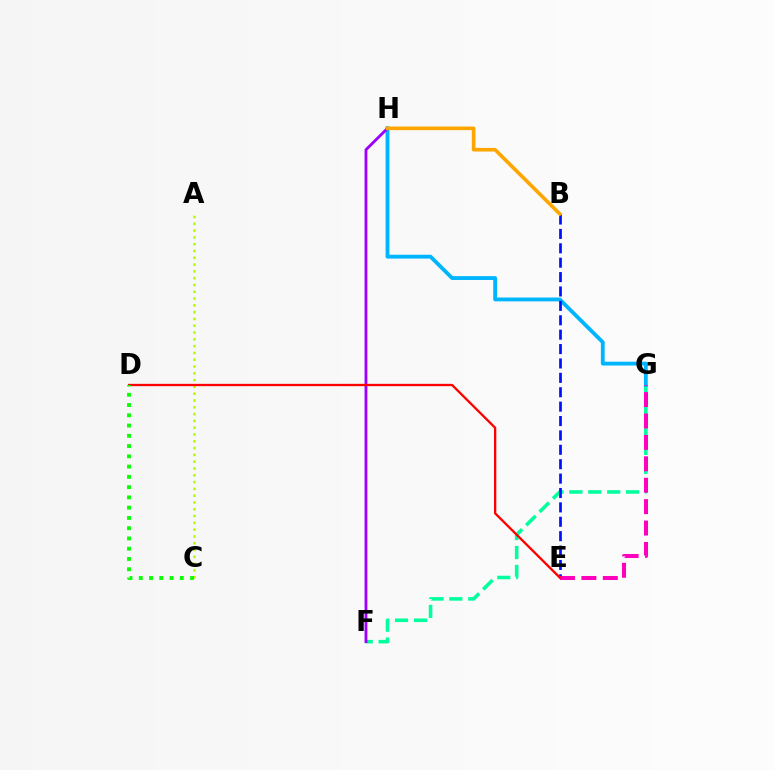{('F', 'G'): [{'color': '#00ff9d', 'line_style': 'dashed', 'thickness': 2.57}], ('G', 'H'): [{'color': '#00b5ff', 'line_style': 'solid', 'thickness': 2.76}], ('B', 'E'): [{'color': '#0010ff', 'line_style': 'dashed', 'thickness': 1.96}], ('A', 'C'): [{'color': '#b3ff00', 'line_style': 'dotted', 'thickness': 1.85}], ('F', 'H'): [{'color': '#9b00ff', 'line_style': 'solid', 'thickness': 2.04}], ('E', 'G'): [{'color': '#ff00bd', 'line_style': 'dashed', 'thickness': 2.91}], ('D', 'E'): [{'color': '#ff0000', 'line_style': 'solid', 'thickness': 1.67}], ('B', 'H'): [{'color': '#ffa500', 'line_style': 'solid', 'thickness': 2.6}], ('C', 'D'): [{'color': '#08ff00', 'line_style': 'dotted', 'thickness': 2.79}]}